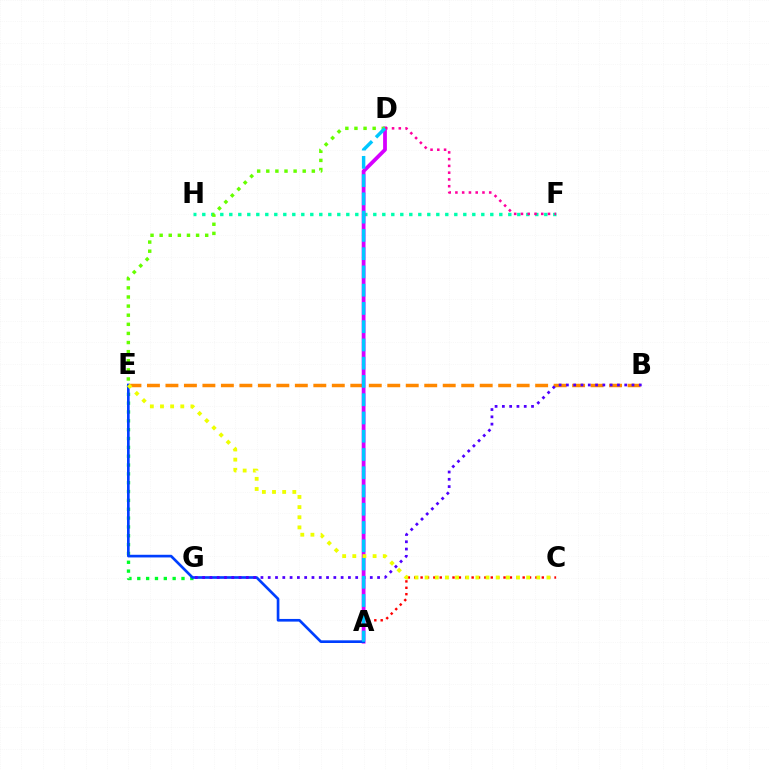{('F', 'H'): [{'color': '#00ffaf', 'line_style': 'dotted', 'thickness': 2.45}], ('E', 'G'): [{'color': '#00ff27', 'line_style': 'dotted', 'thickness': 2.4}], ('B', 'E'): [{'color': '#ff8800', 'line_style': 'dashed', 'thickness': 2.51}], ('A', 'C'): [{'color': '#ff0000', 'line_style': 'dotted', 'thickness': 1.73}], ('A', 'D'): [{'color': '#d600ff', 'line_style': 'solid', 'thickness': 2.72}, {'color': '#00c7ff', 'line_style': 'dashed', 'thickness': 2.48}], ('D', 'E'): [{'color': '#66ff00', 'line_style': 'dotted', 'thickness': 2.47}], ('D', 'F'): [{'color': '#ff00a0', 'line_style': 'dotted', 'thickness': 1.84}], ('A', 'E'): [{'color': '#003fff', 'line_style': 'solid', 'thickness': 1.92}], ('B', 'G'): [{'color': '#4f00ff', 'line_style': 'dotted', 'thickness': 1.98}], ('C', 'E'): [{'color': '#eeff00', 'line_style': 'dotted', 'thickness': 2.76}]}